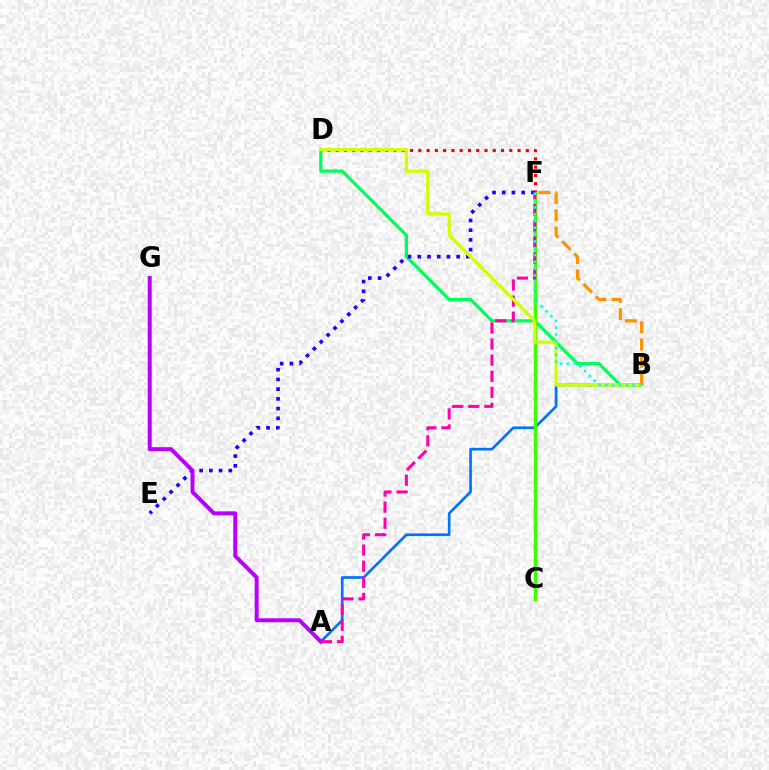{('A', 'B'): [{'color': '#0074ff', 'line_style': 'solid', 'thickness': 1.94}], ('B', 'D'): [{'color': '#00ff5c', 'line_style': 'solid', 'thickness': 2.35}, {'color': '#d1ff00', 'line_style': 'solid', 'thickness': 2.32}], ('D', 'F'): [{'color': '#ff0000', 'line_style': 'dotted', 'thickness': 2.25}], ('C', 'F'): [{'color': '#3dff00', 'line_style': 'solid', 'thickness': 2.51}], ('E', 'F'): [{'color': '#2500ff', 'line_style': 'dotted', 'thickness': 2.64}], ('A', 'G'): [{'color': '#b900ff', 'line_style': 'solid', 'thickness': 2.86}], ('A', 'F'): [{'color': '#ff00ac', 'line_style': 'dashed', 'thickness': 2.19}], ('B', 'F'): [{'color': '#ff9400', 'line_style': 'dashed', 'thickness': 2.34}, {'color': '#00fff6', 'line_style': 'dotted', 'thickness': 1.85}]}